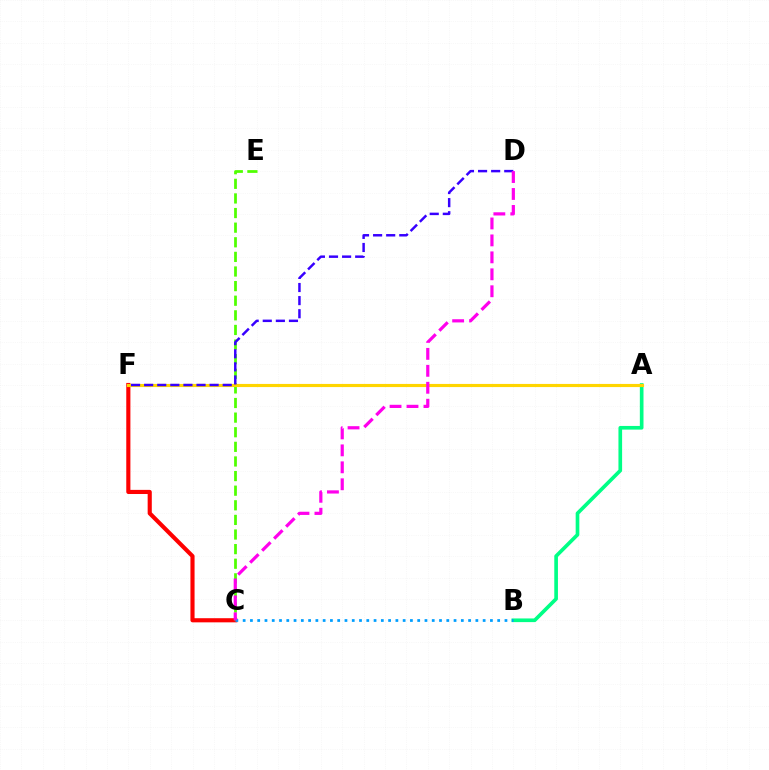{('A', 'B'): [{'color': '#00ff86', 'line_style': 'solid', 'thickness': 2.64}], ('C', 'F'): [{'color': '#ff0000', 'line_style': 'solid', 'thickness': 2.97}], ('C', 'E'): [{'color': '#4fff00', 'line_style': 'dashed', 'thickness': 1.99}], ('A', 'F'): [{'color': '#ffd500', 'line_style': 'solid', 'thickness': 2.26}], ('D', 'F'): [{'color': '#3700ff', 'line_style': 'dashed', 'thickness': 1.78}], ('B', 'C'): [{'color': '#009eff', 'line_style': 'dotted', 'thickness': 1.98}], ('C', 'D'): [{'color': '#ff00ed', 'line_style': 'dashed', 'thickness': 2.3}]}